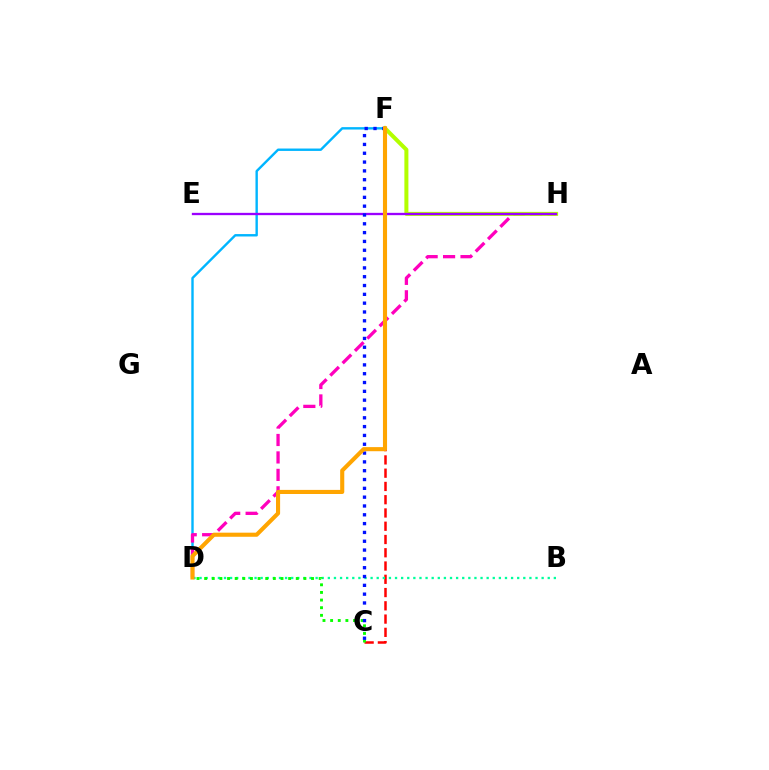{('D', 'F'): [{'color': '#00b5ff', 'line_style': 'solid', 'thickness': 1.73}, {'color': '#ffa500', 'line_style': 'solid', 'thickness': 2.95}], ('D', 'H'): [{'color': '#ff00bd', 'line_style': 'dashed', 'thickness': 2.37}], ('F', 'H'): [{'color': '#b3ff00', 'line_style': 'solid', 'thickness': 2.89}], ('C', 'F'): [{'color': '#ff0000', 'line_style': 'dashed', 'thickness': 1.8}, {'color': '#0010ff', 'line_style': 'dotted', 'thickness': 2.4}], ('B', 'D'): [{'color': '#00ff9d', 'line_style': 'dotted', 'thickness': 1.66}], ('C', 'D'): [{'color': '#08ff00', 'line_style': 'dotted', 'thickness': 2.07}], ('E', 'H'): [{'color': '#9b00ff', 'line_style': 'solid', 'thickness': 1.66}]}